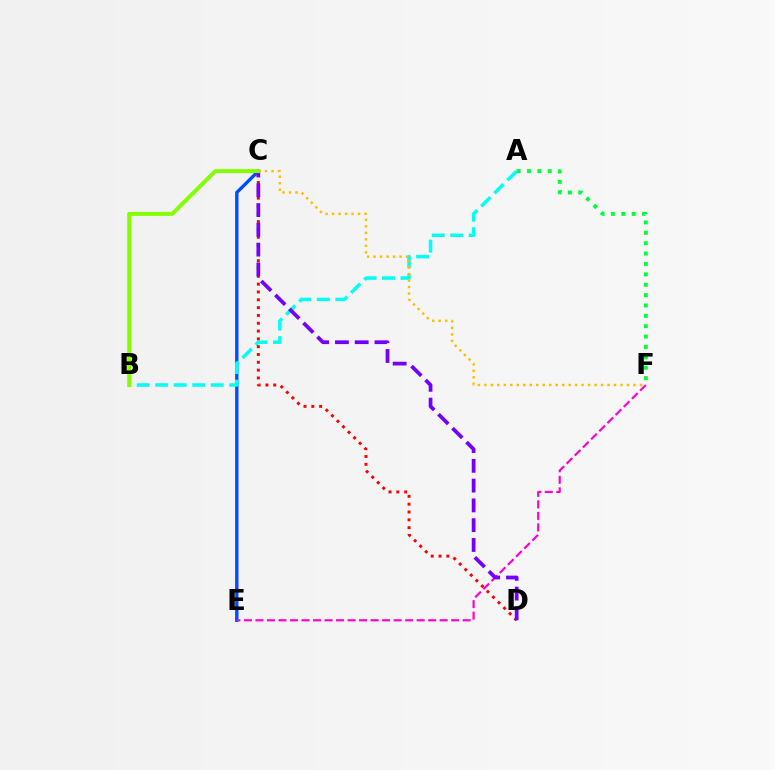{('C', 'E'): [{'color': '#004bff', 'line_style': 'solid', 'thickness': 2.41}], ('A', 'B'): [{'color': '#00fff6', 'line_style': 'dashed', 'thickness': 2.51}], ('C', 'D'): [{'color': '#ff0000', 'line_style': 'dotted', 'thickness': 2.12}, {'color': '#7200ff', 'line_style': 'dashed', 'thickness': 2.69}], ('E', 'F'): [{'color': '#ff00cf', 'line_style': 'dashed', 'thickness': 1.56}], ('A', 'F'): [{'color': '#00ff39', 'line_style': 'dotted', 'thickness': 2.82}], ('C', 'F'): [{'color': '#ffbd00', 'line_style': 'dotted', 'thickness': 1.76}], ('B', 'C'): [{'color': '#84ff00', 'line_style': 'solid', 'thickness': 2.86}]}